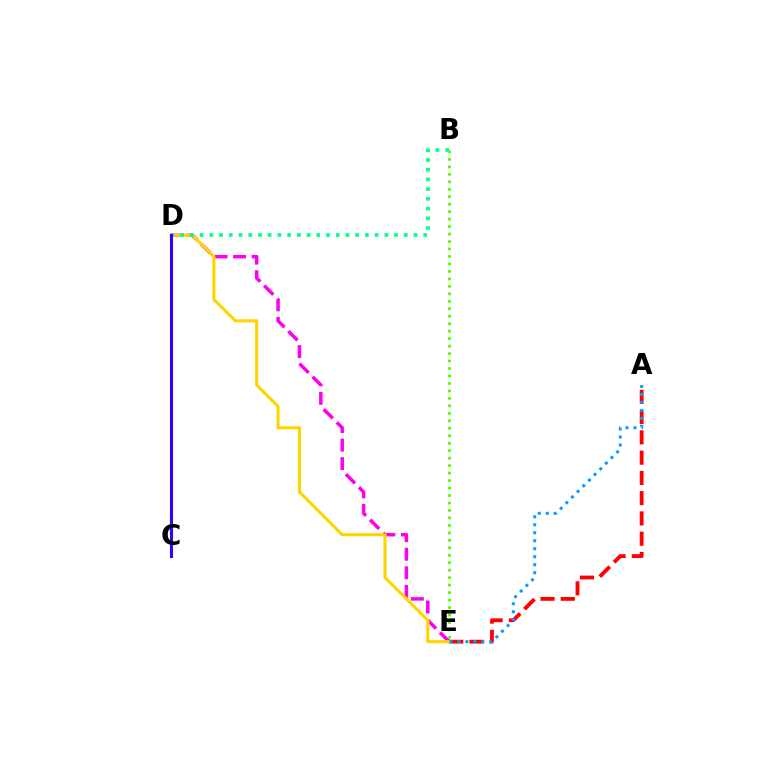{('A', 'E'): [{'color': '#ff0000', 'line_style': 'dashed', 'thickness': 2.75}, {'color': '#009eff', 'line_style': 'dotted', 'thickness': 2.17}], ('D', 'E'): [{'color': '#ff00ed', 'line_style': 'dashed', 'thickness': 2.52}, {'color': '#ffd500', 'line_style': 'solid', 'thickness': 2.26}], ('B', 'E'): [{'color': '#4fff00', 'line_style': 'dotted', 'thickness': 2.03}], ('B', 'D'): [{'color': '#00ff86', 'line_style': 'dotted', 'thickness': 2.64}], ('C', 'D'): [{'color': '#3700ff', 'line_style': 'solid', 'thickness': 2.24}]}